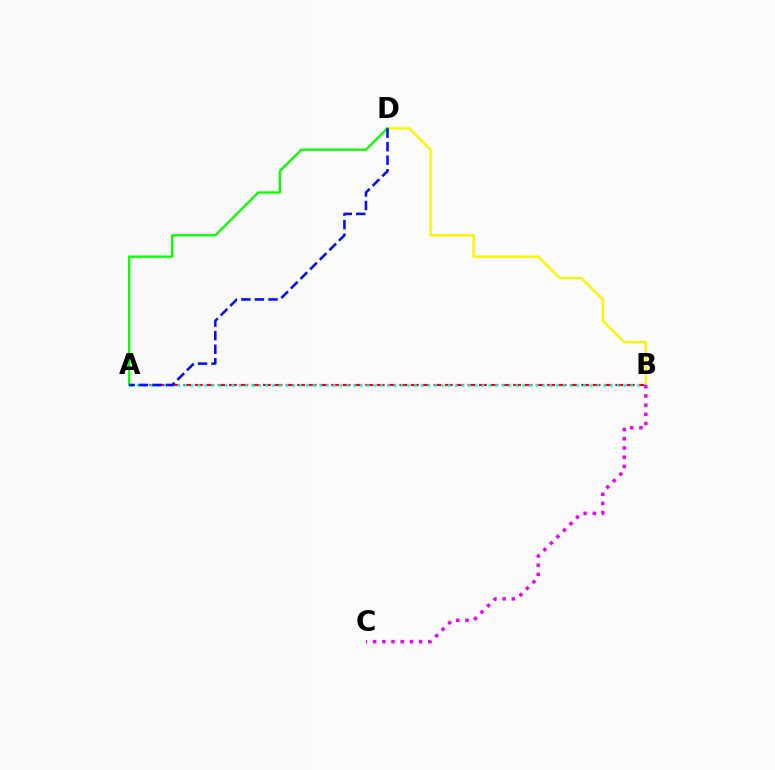{('A', 'B'): [{'color': '#ff0000', 'line_style': 'dashed', 'thickness': 1.54}, {'color': '#00fff6', 'line_style': 'dotted', 'thickness': 1.84}], ('B', 'D'): [{'color': '#fcf500', 'line_style': 'solid', 'thickness': 1.73}], ('A', 'D'): [{'color': '#08ff00', 'line_style': 'solid', 'thickness': 1.68}, {'color': '#0010ff', 'line_style': 'dashed', 'thickness': 1.84}], ('B', 'C'): [{'color': '#ee00ff', 'line_style': 'dotted', 'thickness': 2.5}]}